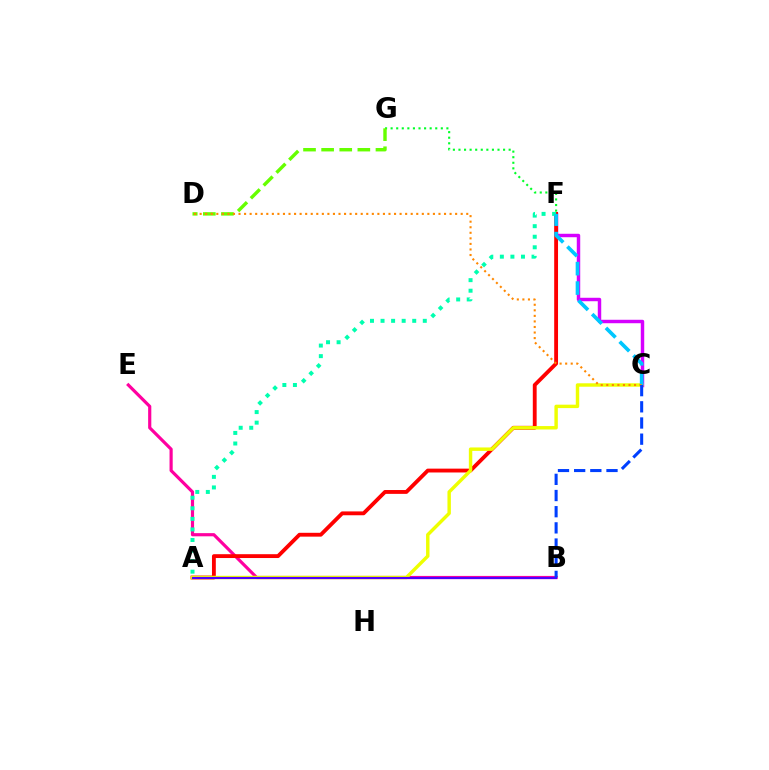{('C', 'F'): [{'color': '#d600ff', 'line_style': 'solid', 'thickness': 2.48}, {'color': '#00c7ff', 'line_style': 'dashed', 'thickness': 2.64}], ('B', 'E'): [{'color': '#ff00a0', 'line_style': 'solid', 'thickness': 2.28}], ('F', 'G'): [{'color': '#00ff27', 'line_style': 'dotted', 'thickness': 1.52}], ('A', 'F'): [{'color': '#ff0000', 'line_style': 'solid', 'thickness': 2.77}, {'color': '#00ffaf', 'line_style': 'dotted', 'thickness': 2.87}], ('A', 'C'): [{'color': '#eeff00', 'line_style': 'solid', 'thickness': 2.47}], ('D', 'G'): [{'color': '#66ff00', 'line_style': 'dashed', 'thickness': 2.46}], ('A', 'B'): [{'color': '#4f00ff', 'line_style': 'solid', 'thickness': 1.56}], ('C', 'D'): [{'color': '#ff8800', 'line_style': 'dotted', 'thickness': 1.51}], ('B', 'C'): [{'color': '#003fff', 'line_style': 'dashed', 'thickness': 2.2}]}